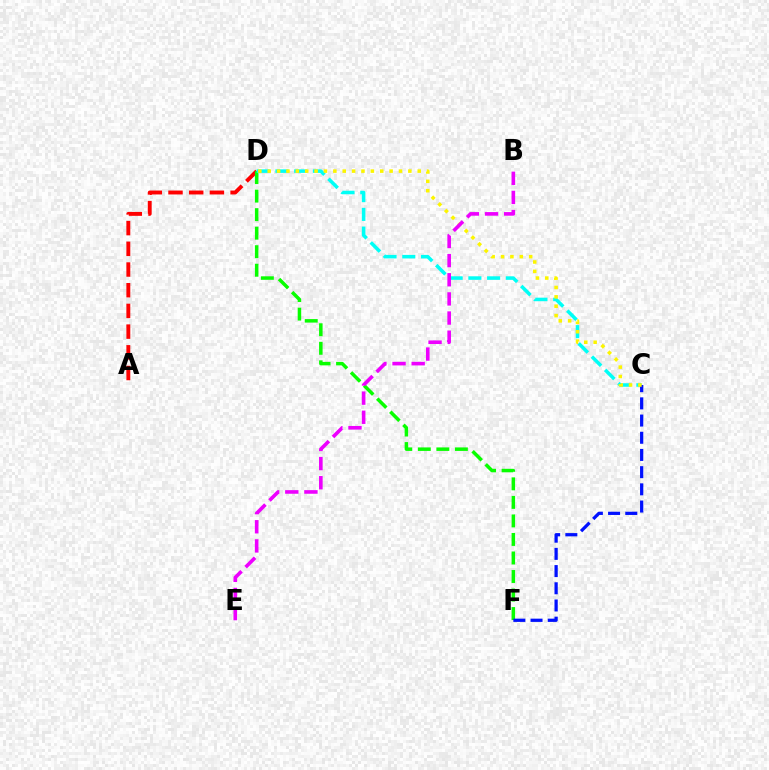{('A', 'D'): [{'color': '#ff0000', 'line_style': 'dashed', 'thickness': 2.81}], ('D', 'F'): [{'color': '#08ff00', 'line_style': 'dashed', 'thickness': 2.52}], ('C', 'D'): [{'color': '#00fff6', 'line_style': 'dashed', 'thickness': 2.55}, {'color': '#fcf500', 'line_style': 'dotted', 'thickness': 2.55}], ('C', 'F'): [{'color': '#0010ff', 'line_style': 'dashed', 'thickness': 2.34}], ('B', 'E'): [{'color': '#ee00ff', 'line_style': 'dashed', 'thickness': 2.6}]}